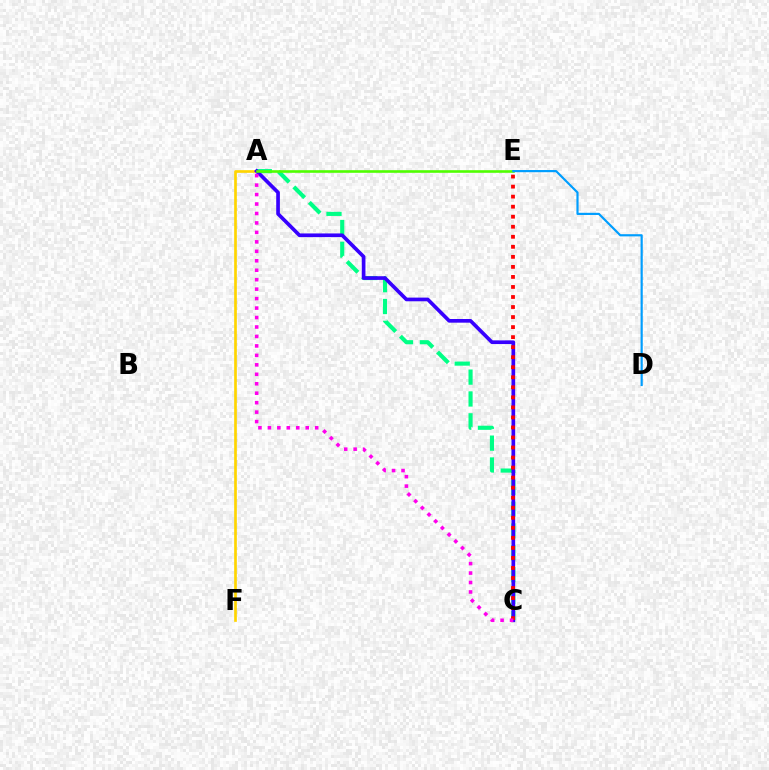{('A', 'F'): [{'color': '#ffd500', 'line_style': 'solid', 'thickness': 1.92}], ('A', 'C'): [{'color': '#00ff86', 'line_style': 'dashed', 'thickness': 2.97}, {'color': '#3700ff', 'line_style': 'solid', 'thickness': 2.64}, {'color': '#ff00ed', 'line_style': 'dotted', 'thickness': 2.57}], ('A', 'E'): [{'color': '#4fff00', 'line_style': 'solid', 'thickness': 1.88}], ('C', 'E'): [{'color': '#ff0000', 'line_style': 'dotted', 'thickness': 2.73}], ('D', 'E'): [{'color': '#009eff', 'line_style': 'solid', 'thickness': 1.57}]}